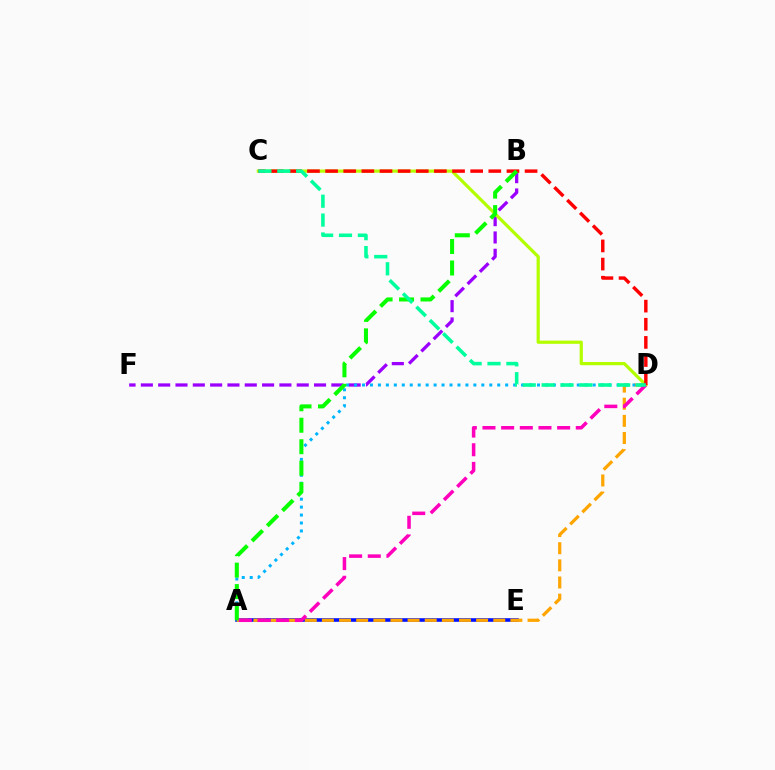{('B', 'F'): [{'color': '#9b00ff', 'line_style': 'dashed', 'thickness': 2.35}], ('A', 'E'): [{'color': '#0010ff', 'line_style': 'solid', 'thickness': 2.59}], ('C', 'D'): [{'color': '#b3ff00', 'line_style': 'solid', 'thickness': 2.32}, {'color': '#ff0000', 'line_style': 'dashed', 'thickness': 2.46}, {'color': '#00ff9d', 'line_style': 'dashed', 'thickness': 2.56}], ('A', 'D'): [{'color': '#ffa500', 'line_style': 'dashed', 'thickness': 2.33}, {'color': '#00b5ff', 'line_style': 'dotted', 'thickness': 2.16}, {'color': '#ff00bd', 'line_style': 'dashed', 'thickness': 2.54}], ('A', 'B'): [{'color': '#08ff00', 'line_style': 'dashed', 'thickness': 2.92}]}